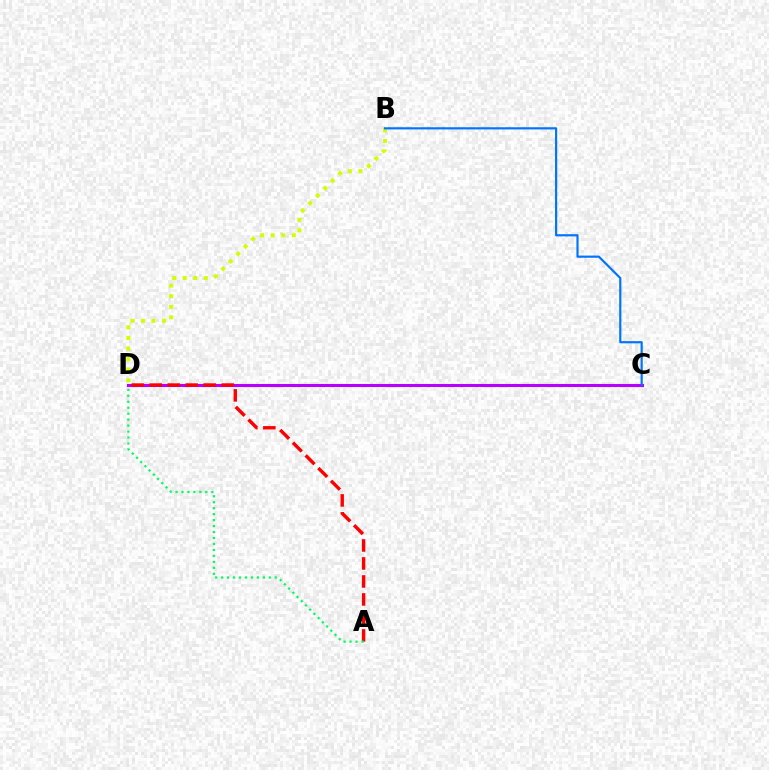{('B', 'D'): [{'color': '#d1ff00', 'line_style': 'dotted', 'thickness': 2.87}], ('C', 'D'): [{'color': '#b900ff', 'line_style': 'solid', 'thickness': 2.19}], ('A', 'D'): [{'color': '#ff0000', 'line_style': 'dashed', 'thickness': 2.44}, {'color': '#00ff5c', 'line_style': 'dotted', 'thickness': 1.62}], ('B', 'C'): [{'color': '#0074ff', 'line_style': 'solid', 'thickness': 1.57}]}